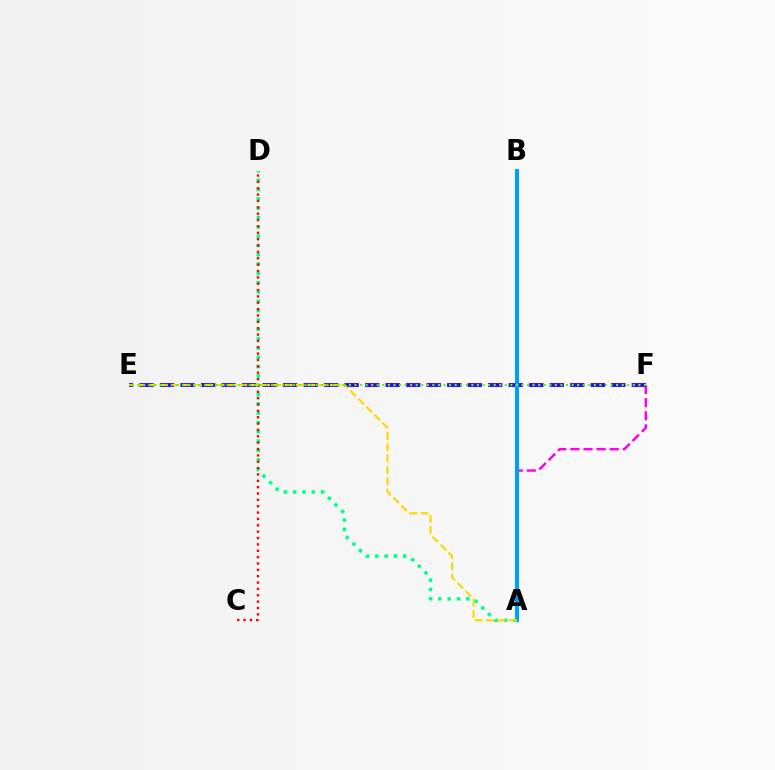{('A', 'F'): [{'color': '#ff00ed', 'line_style': 'dashed', 'thickness': 1.78}], ('E', 'F'): [{'color': '#3700ff', 'line_style': 'dashed', 'thickness': 2.79}, {'color': '#4fff00', 'line_style': 'dotted', 'thickness': 1.51}], ('A', 'B'): [{'color': '#009eff', 'line_style': 'solid', 'thickness': 2.94}], ('A', 'D'): [{'color': '#00ff86', 'line_style': 'dotted', 'thickness': 2.53}], ('C', 'D'): [{'color': '#ff0000', 'line_style': 'dotted', 'thickness': 1.73}], ('A', 'E'): [{'color': '#ffd500', 'line_style': 'dashed', 'thickness': 1.54}]}